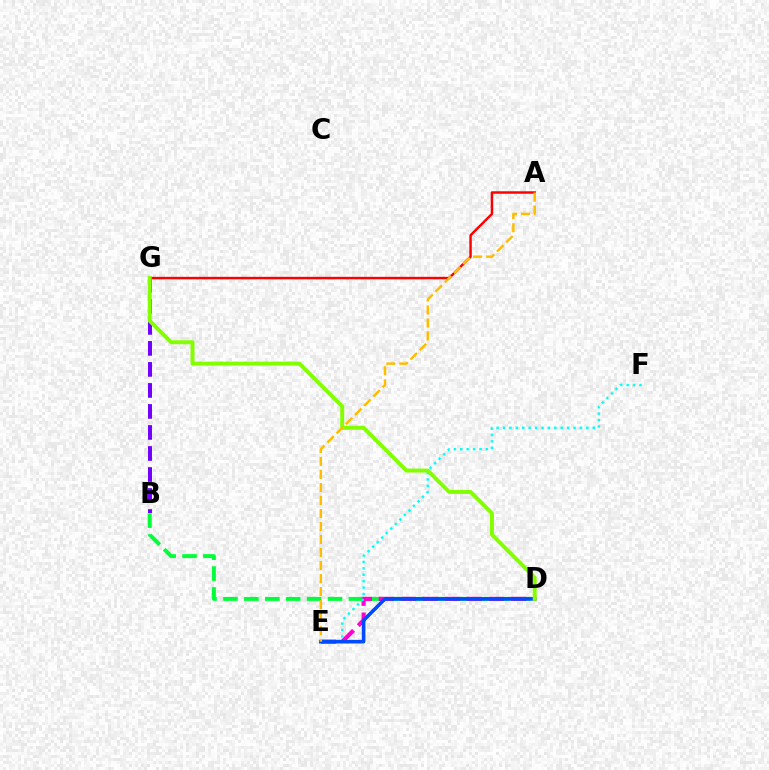{('B', 'D'): [{'color': '#00ff39', 'line_style': 'dashed', 'thickness': 2.84}], ('D', 'E'): [{'color': '#ff00cf', 'line_style': 'dashed', 'thickness': 2.99}, {'color': '#004bff', 'line_style': 'solid', 'thickness': 2.61}], ('E', 'F'): [{'color': '#00fff6', 'line_style': 'dotted', 'thickness': 1.74}], ('B', 'G'): [{'color': '#7200ff', 'line_style': 'dashed', 'thickness': 2.86}], ('A', 'G'): [{'color': '#ff0000', 'line_style': 'solid', 'thickness': 1.78}], ('D', 'G'): [{'color': '#84ff00', 'line_style': 'solid', 'thickness': 2.85}], ('A', 'E'): [{'color': '#ffbd00', 'line_style': 'dashed', 'thickness': 1.77}]}